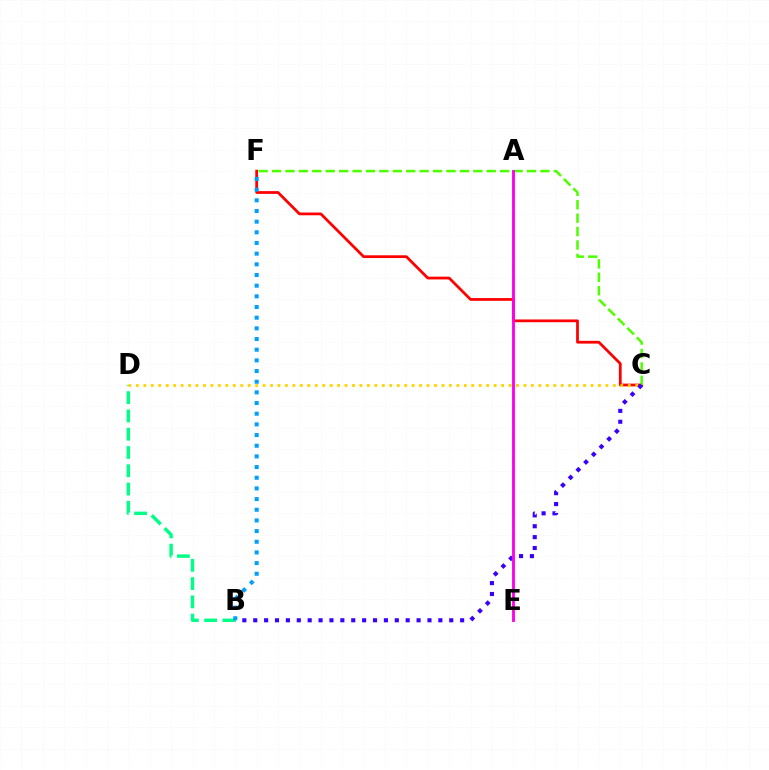{('B', 'D'): [{'color': '#00ff86', 'line_style': 'dashed', 'thickness': 2.48}], ('C', 'F'): [{'color': '#ff0000', 'line_style': 'solid', 'thickness': 1.98}, {'color': '#4fff00', 'line_style': 'dashed', 'thickness': 1.82}], ('C', 'D'): [{'color': '#ffd500', 'line_style': 'dotted', 'thickness': 2.03}], ('B', 'C'): [{'color': '#3700ff', 'line_style': 'dotted', 'thickness': 2.96}], ('A', 'E'): [{'color': '#ff00ed', 'line_style': 'solid', 'thickness': 2.06}], ('B', 'F'): [{'color': '#009eff', 'line_style': 'dotted', 'thickness': 2.9}]}